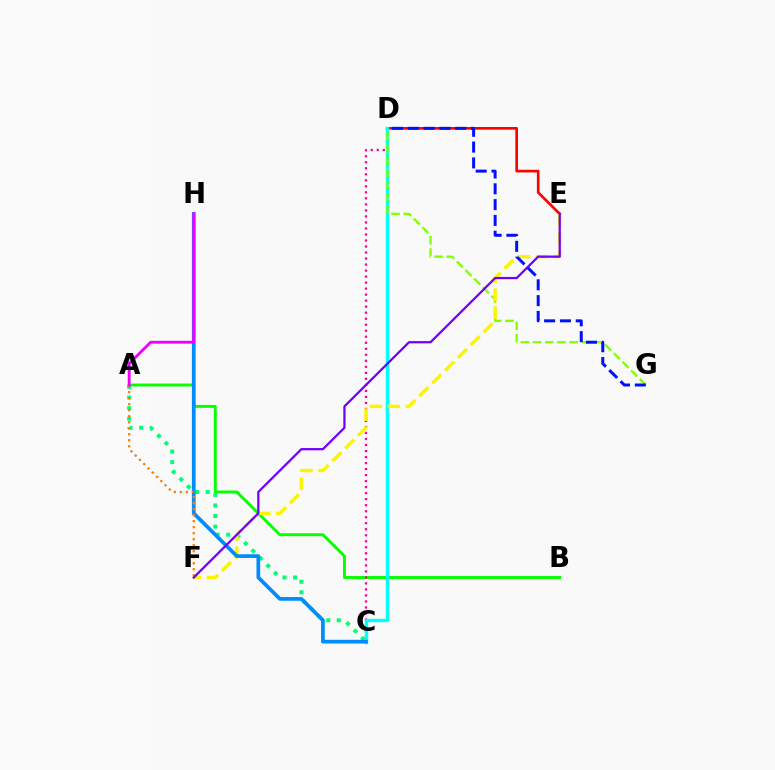{('D', 'E'): [{'color': '#ff0000', 'line_style': 'solid', 'thickness': 1.91}], ('A', 'B'): [{'color': '#08ff00', 'line_style': 'solid', 'thickness': 2.1}], ('A', 'C'): [{'color': '#00ff74', 'line_style': 'dotted', 'thickness': 2.87}], ('C', 'D'): [{'color': '#ff0094', 'line_style': 'dotted', 'thickness': 1.63}, {'color': '#00fff6', 'line_style': 'solid', 'thickness': 2.46}], ('D', 'G'): [{'color': '#84ff00', 'line_style': 'dashed', 'thickness': 1.66}, {'color': '#0010ff', 'line_style': 'dashed', 'thickness': 2.15}], ('E', 'F'): [{'color': '#fcf500', 'line_style': 'dashed', 'thickness': 2.46}, {'color': '#7200ff', 'line_style': 'solid', 'thickness': 1.63}], ('C', 'H'): [{'color': '#008cff', 'line_style': 'solid', 'thickness': 2.67}], ('A', 'F'): [{'color': '#ff7c00', 'line_style': 'dotted', 'thickness': 1.63}], ('A', 'H'): [{'color': '#ee00ff', 'line_style': 'solid', 'thickness': 2.05}]}